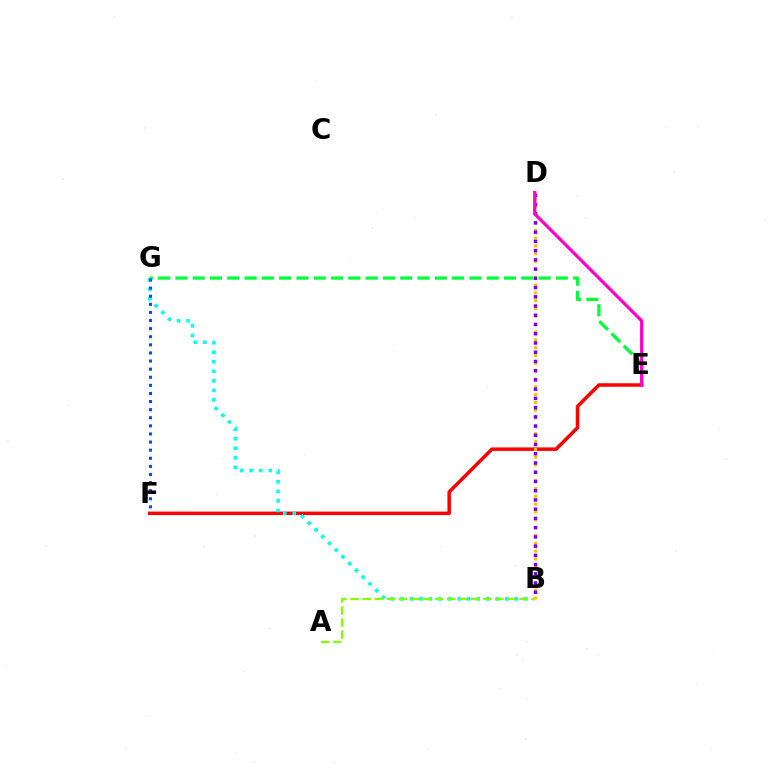{('E', 'F'): [{'color': '#ff0000', 'line_style': 'solid', 'thickness': 2.52}], ('B', 'G'): [{'color': '#00fff6', 'line_style': 'dotted', 'thickness': 2.59}], ('A', 'B'): [{'color': '#84ff00', 'line_style': 'dashed', 'thickness': 1.64}], ('E', 'G'): [{'color': '#00ff39', 'line_style': 'dashed', 'thickness': 2.35}], ('B', 'D'): [{'color': '#ffbd00', 'line_style': 'dotted', 'thickness': 2.13}, {'color': '#7200ff', 'line_style': 'dotted', 'thickness': 2.51}], ('F', 'G'): [{'color': '#004bff', 'line_style': 'dotted', 'thickness': 2.2}], ('D', 'E'): [{'color': '#ff00cf', 'line_style': 'solid', 'thickness': 2.32}]}